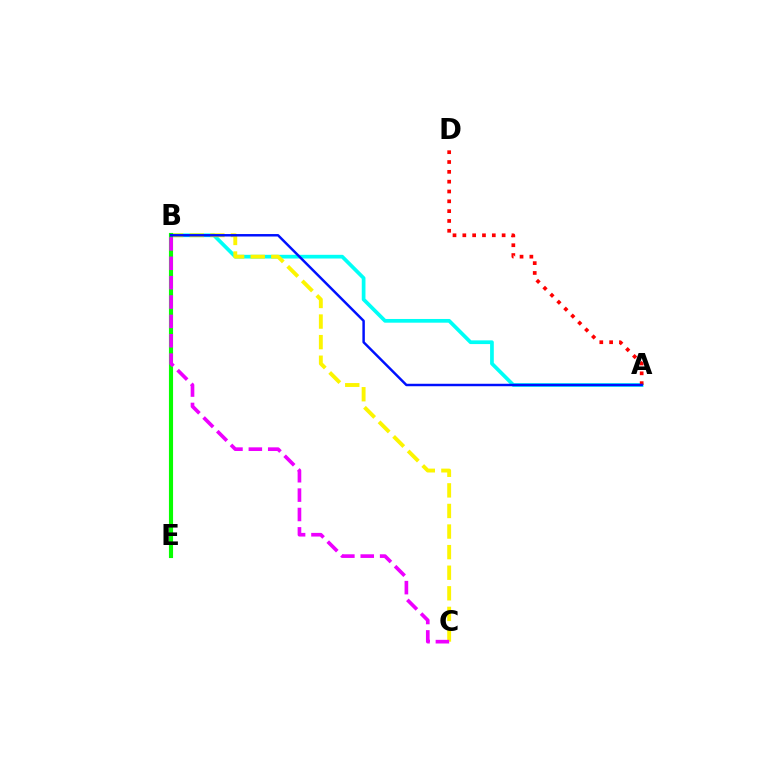{('A', 'B'): [{'color': '#00fff6', 'line_style': 'solid', 'thickness': 2.67}, {'color': '#0010ff', 'line_style': 'solid', 'thickness': 1.77}], ('B', 'C'): [{'color': '#fcf500', 'line_style': 'dashed', 'thickness': 2.8}, {'color': '#ee00ff', 'line_style': 'dashed', 'thickness': 2.63}], ('B', 'E'): [{'color': '#08ff00', 'line_style': 'solid', 'thickness': 2.97}], ('A', 'D'): [{'color': '#ff0000', 'line_style': 'dotted', 'thickness': 2.67}]}